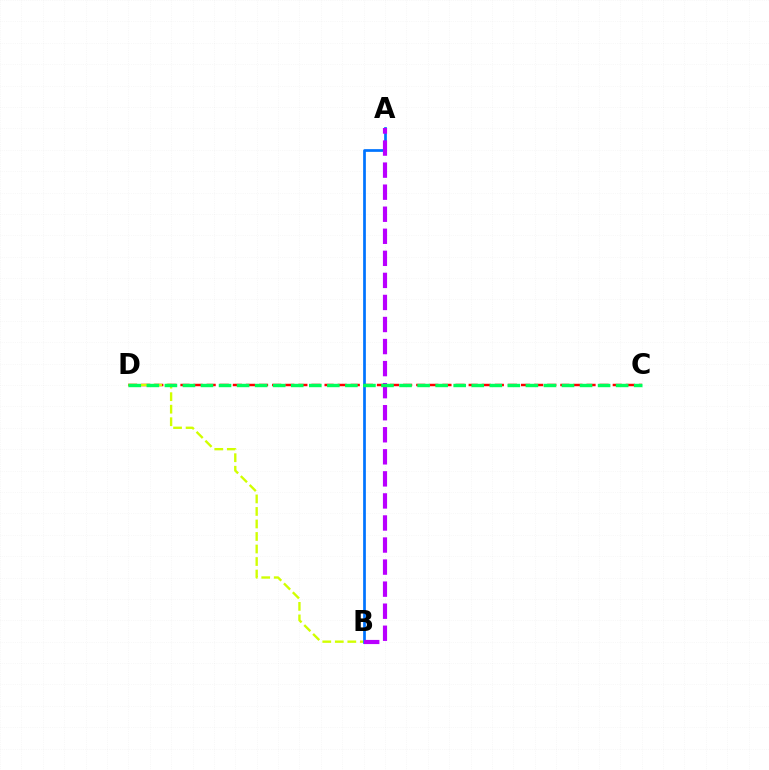{('C', 'D'): [{'color': '#ff0000', 'line_style': 'dashed', 'thickness': 1.78}, {'color': '#00ff5c', 'line_style': 'dashed', 'thickness': 2.45}], ('B', 'D'): [{'color': '#d1ff00', 'line_style': 'dashed', 'thickness': 1.7}], ('A', 'B'): [{'color': '#0074ff', 'line_style': 'solid', 'thickness': 1.96}, {'color': '#b900ff', 'line_style': 'dashed', 'thickness': 3.0}]}